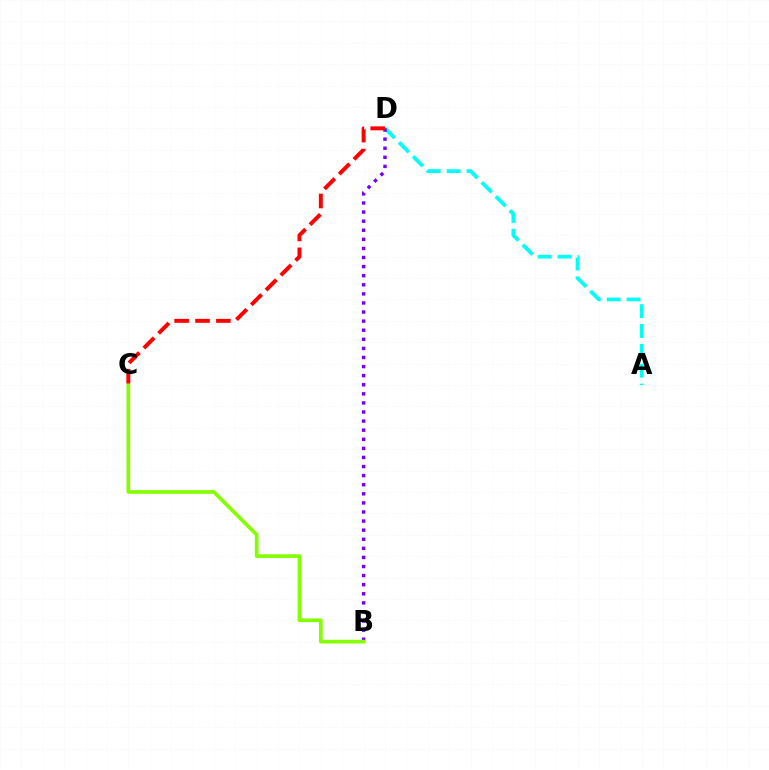{('A', 'D'): [{'color': '#00fff6', 'line_style': 'dashed', 'thickness': 2.7}], ('B', 'D'): [{'color': '#7200ff', 'line_style': 'dotted', 'thickness': 2.47}], ('B', 'C'): [{'color': '#84ff00', 'line_style': 'solid', 'thickness': 2.66}], ('C', 'D'): [{'color': '#ff0000', 'line_style': 'dashed', 'thickness': 2.84}]}